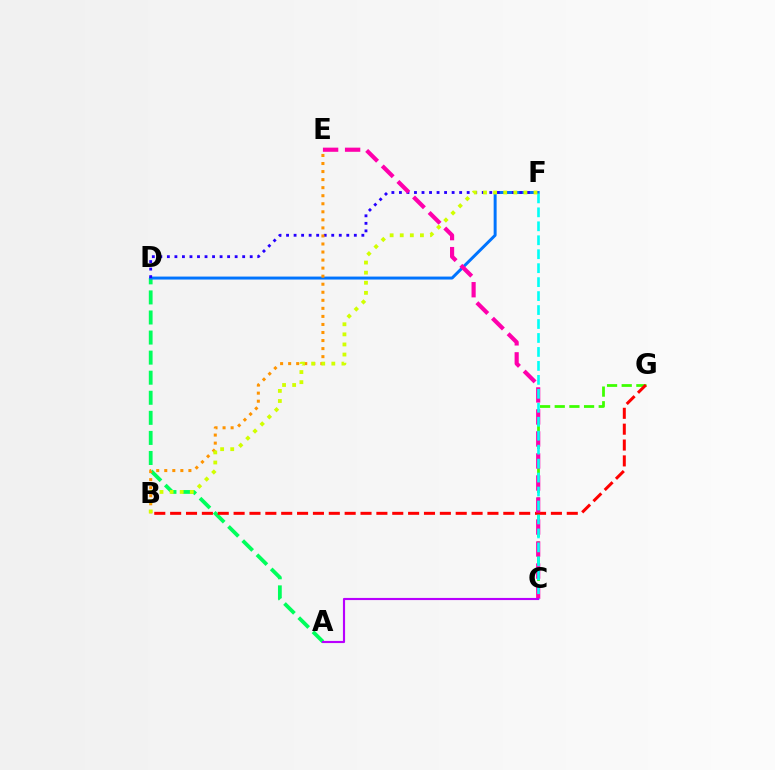{('A', 'D'): [{'color': '#00ff5c', 'line_style': 'dashed', 'thickness': 2.73}], ('C', 'G'): [{'color': '#3dff00', 'line_style': 'dashed', 'thickness': 1.99}], ('D', 'F'): [{'color': '#0074ff', 'line_style': 'solid', 'thickness': 2.14}, {'color': '#2500ff', 'line_style': 'dotted', 'thickness': 2.05}], ('B', 'E'): [{'color': '#ff9400', 'line_style': 'dotted', 'thickness': 2.19}], ('B', 'G'): [{'color': '#ff0000', 'line_style': 'dashed', 'thickness': 2.16}], ('C', 'E'): [{'color': '#ff00ac', 'line_style': 'dashed', 'thickness': 2.99}], ('C', 'F'): [{'color': '#00fff6', 'line_style': 'dashed', 'thickness': 1.9}], ('B', 'F'): [{'color': '#d1ff00', 'line_style': 'dotted', 'thickness': 2.74}], ('A', 'C'): [{'color': '#b900ff', 'line_style': 'solid', 'thickness': 1.54}]}